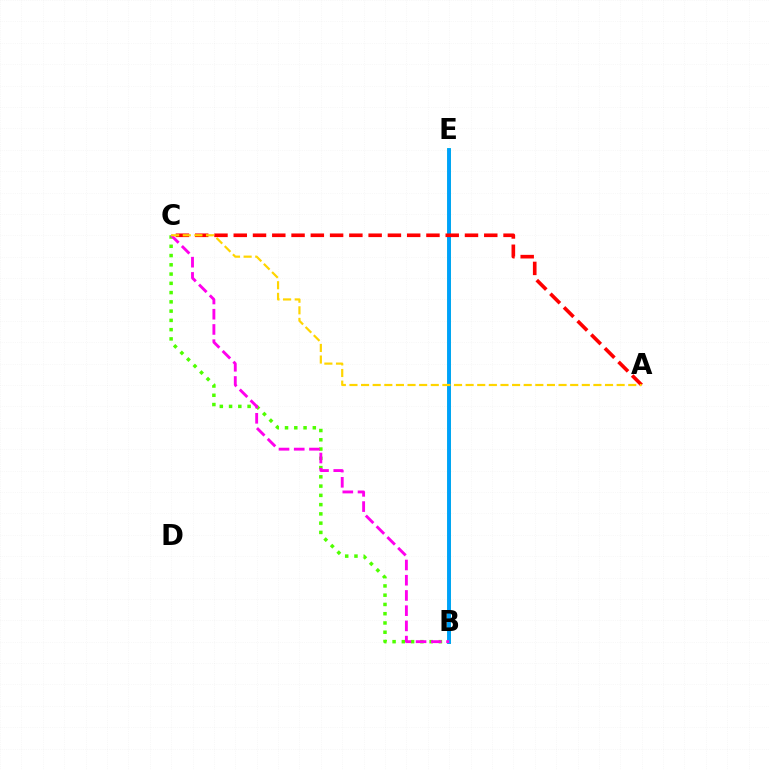{('B', 'C'): [{'color': '#4fff00', 'line_style': 'dotted', 'thickness': 2.52}, {'color': '#ff00ed', 'line_style': 'dashed', 'thickness': 2.07}], ('B', 'E'): [{'color': '#3700ff', 'line_style': 'solid', 'thickness': 2.04}, {'color': '#00ff86', 'line_style': 'solid', 'thickness': 2.63}, {'color': '#009eff', 'line_style': 'solid', 'thickness': 2.67}], ('A', 'C'): [{'color': '#ff0000', 'line_style': 'dashed', 'thickness': 2.62}, {'color': '#ffd500', 'line_style': 'dashed', 'thickness': 1.58}]}